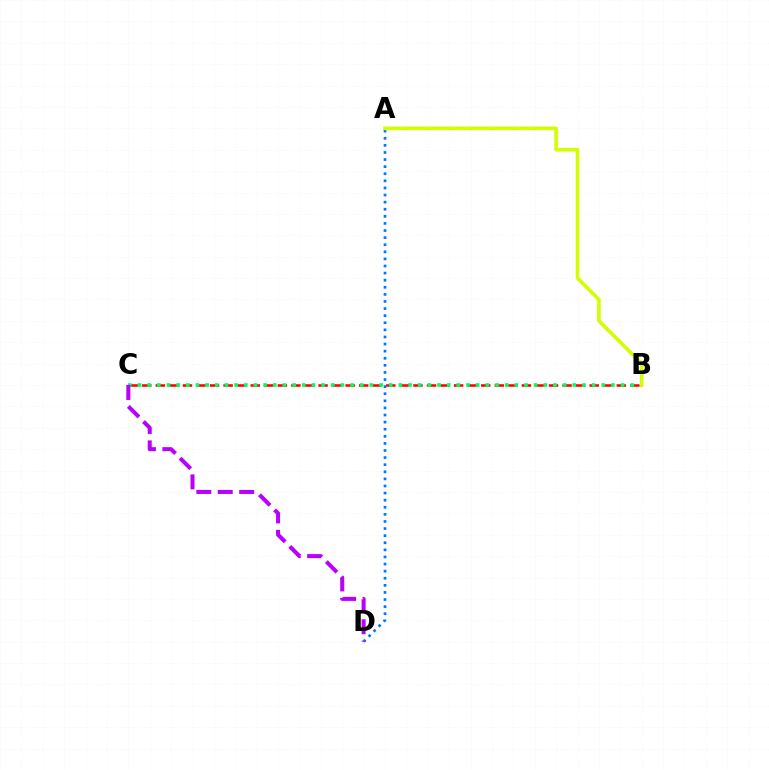{('A', 'D'): [{'color': '#0074ff', 'line_style': 'dotted', 'thickness': 1.93}], ('B', 'C'): [{'color': '#ff0000', 'line_style': 'dashed', 'thickness': 1.84}, {'color': '#00ff5c', 'line_style': 'dotted', 'thickness': 2.63}], ('A', 'B'): [{'color': '#d1ff00', 'line_style': 'solid', 'thickness': 2.6}], ('C', 'D'): [{'color': '#b900ff', 'line_style': 'dashed', 'thickness': 2.91}]}